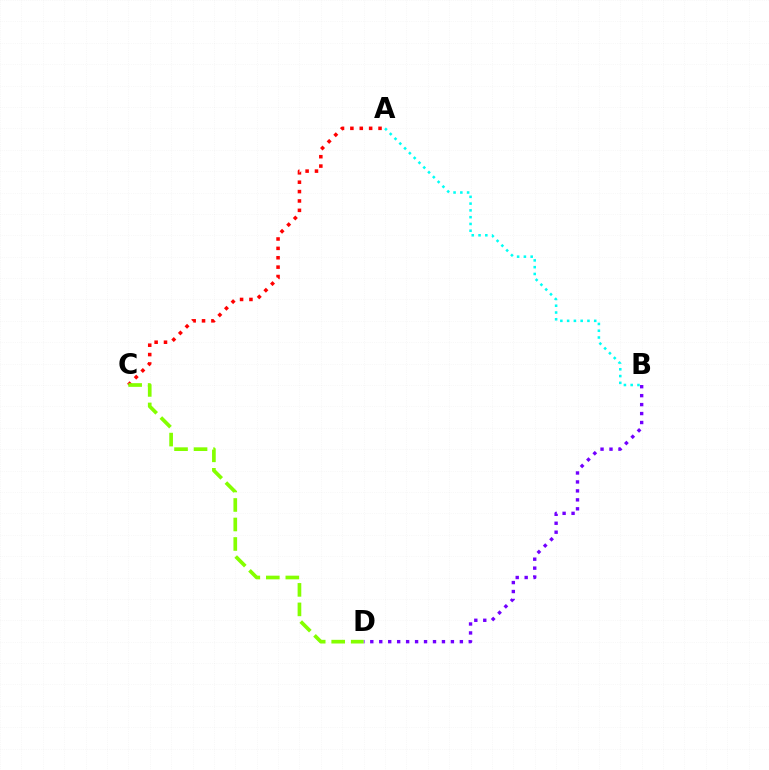{('A', 'B'): [{'color': '#00fff6', 'line_style': 'dotted', 'thickness': 1.84}], ('B', 'D'): [{'color': '#7200ff', 'line_style': 'dotted', 'thickness': 2.43}], ('A', 'C'): [{'color': '#ff0000', 'line_style': 'dotted', 'thickness': 2.55}], ('C', 'D'): [{'color': '#84ff00', 'line_style': 'dashed', 'thickness': 2.65}]}